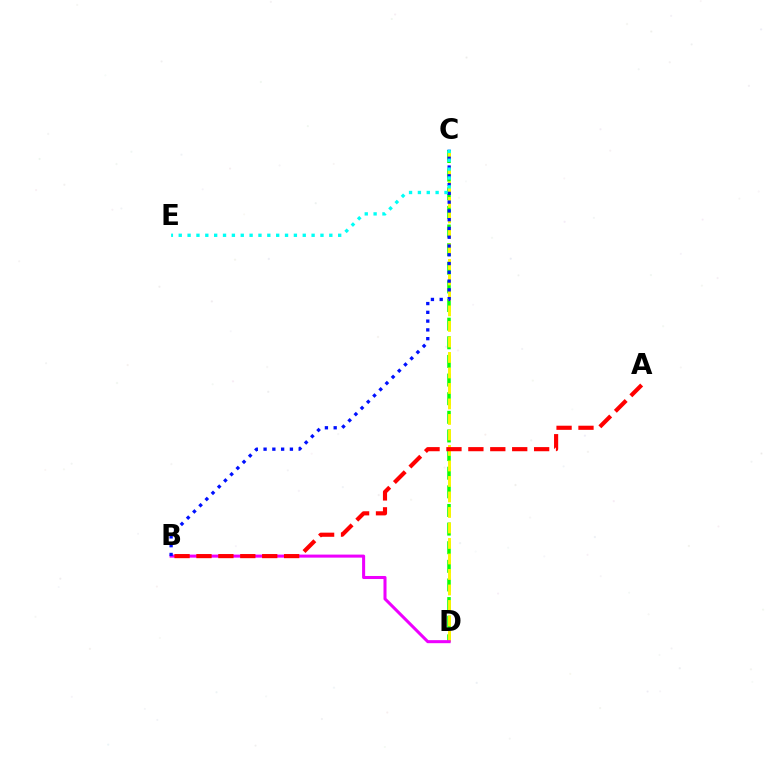{('C', 'D'): [{'color': '#08ff00', 'line_style': 'dashed', 'thickness': 2.53}, {'color': '#fcf500', 'line_style': 'dashed', 'thickness': 2.11}], ('B', 'D'): [{'color': '#ee00ff', 'line_style': 'solid', 'thickness': 2.19}], ('B', 'C'): [{'color': '#0010ff', 'line_style': 'dotted', 'thickness': 2.38}], ('A', 'B'): [{'color': '#ff0000', 'line_style': 'dashed', 'thickness': 2.98}], ('C', 'E'): [{'color': '#00fff6', 'line_style': 'dotted', 'thickness': 2.41}]}